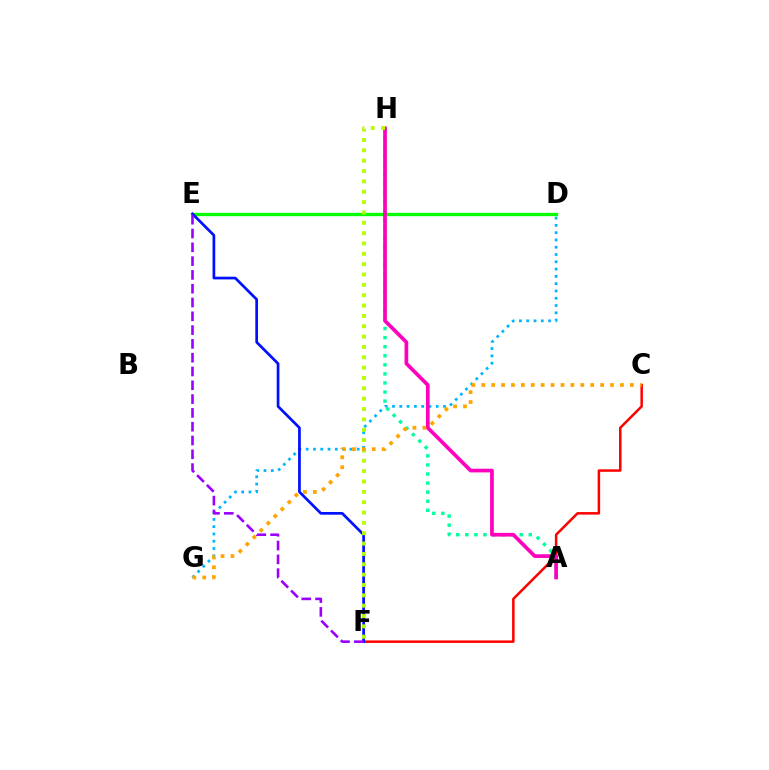{('C', 'F'): [{'color': '#ff0000', 'line_style': 'solid', 'thickness': 1.8}], ('D', 'G'): [{'color': '#00b5ff', 'line_style': 'dotted', 'thickness': 1.98}], ('D', 'E'): [{'color': '#08ff00', 'line_style': 'solid', 'thickness': 2.4}], ('E', 'F'): [{'color': '#0010ff', 'line_style': 'solid', 'thickness': 1.95}, {'color': '#9b00ff', 'line_style': 'dashed', 'thickness': 1.87}], ('A', 'H'): [{'color': '#00ff9d', 'line_style': 'dotted', 'thickness': 2.46}, {'color': '#ff00bd', 'line_style': 'solid', 'thickness': 2.66}], ('F', 'H'): [{'color': '#b3ff00', 'line_style': 'dotted', 'thickness': 2.81}], ('C', 'G'): [{'color': '#ffa500', 'line_style': 'dotted', 'thickness': 2.69}]}